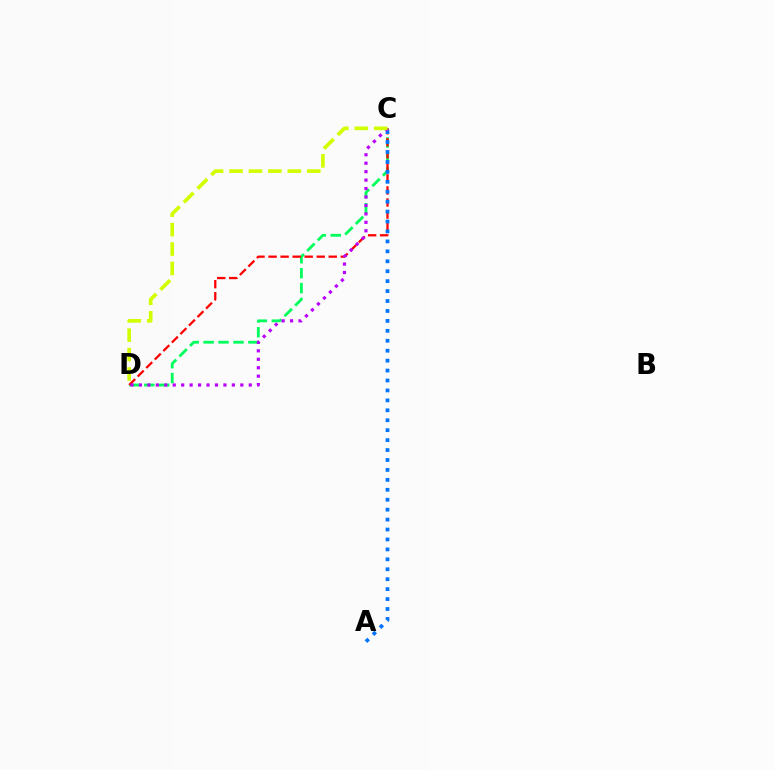{('C', 'D'): [{'color': '#00ff5c', 'line_style': 'dashed', 'thickness': 2.03}, {'color': '#ff0000', 'line_style': 'dashed', 'thickness': 1.64}, {'color': '#b900ff', 'line_style': 'dotted', 'thickness': 2.3}, {'color': '#d1ff00', 'line_style': 'dashed', 'thickness': 2.64}], ('A', 'C'): [{'color': '#0074ff', 'line_style': 'dotted', 'thickness': 2.7}]}